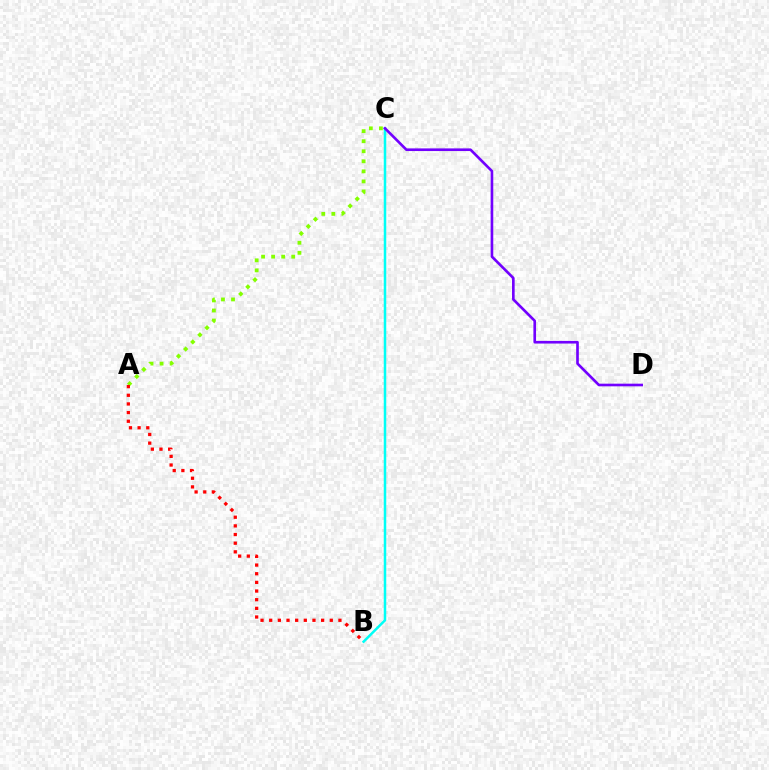{('A', 'C'): [{'color': '#84ff00', 'line_style': 'dotted', 'thickness': 2.73}], ('A', 'B'): [{'color': '#ff0000', 'line_style': 'dotted', 'thickness': 2.35}], ('B', 'C'): [{'color': '#00fff6', 'line_style': 'solid', 'thickness': 1.81}], ('C', 'D'): [{'color': '#7200ff', 'line_style': 'solid', 'thickness': 1.91}]}